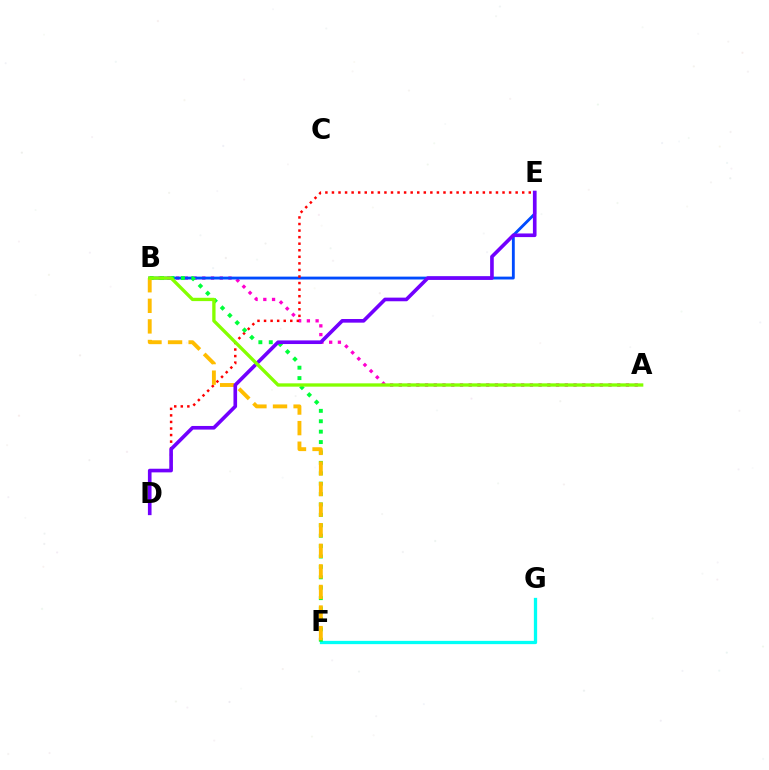{('F', 'G'): [{'color': '#00fff6', 'line_style': 'solid', 'thickness': 2.36}], ('A', 'B'): [{'color': '#ff00cf', 'line_style': 'dotted', 'thickness': 2.37}, {'color': '#84ff00', 'line_style': 'solid', 'thickness': 2.39}], ('B', 'E'): [{'color': '#004bff', 'line_style': 'solid', 'thickness': 2.06}], ('D', 'E'): [{'color': '#ff0000', 'line_style': 'dotted', 'thickness': 1.78}, {'color': '#7200ff', 'line_style': 'solid', 'thickness': 2.62}], ('B', 'F'): [{'color': '#00ff39', 'line_style': 'dotted', 'thickness': 2.83}, {'color': '#ffbd00', 'line_style': 'dashed', 'thickness': 2.8}]}